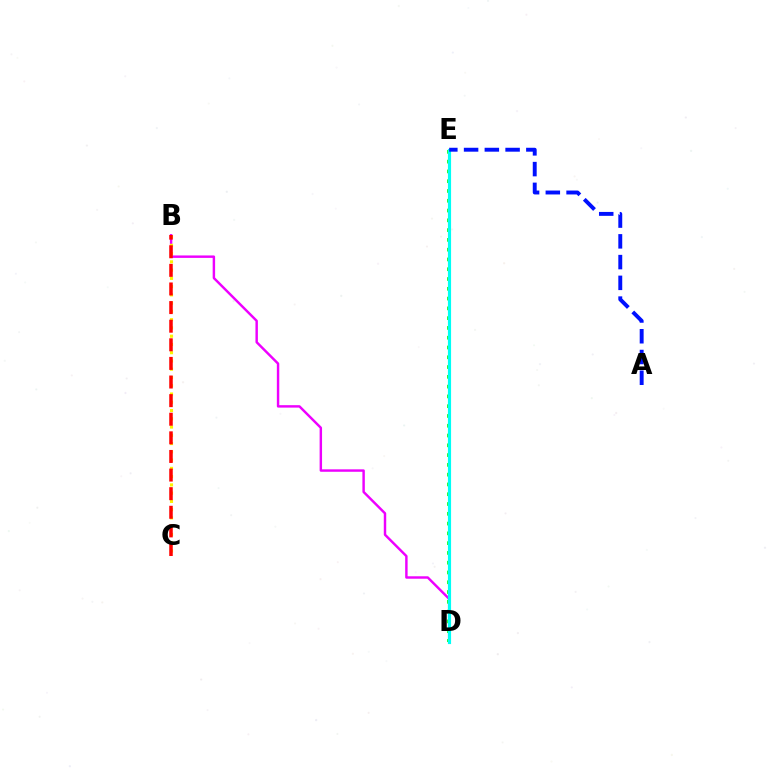{('B', 'D'): [{'color': '#ee00ff', 'line_style': 'solid', 'thickness': 1.76}], ('D', 'E'): [{'color': '#08ff00', 'line_style': 'dotted', 'thickness': 2.66}, {'color': '#00fff6', 'line_style': 'solid', 'thickness': 2.27}], ('B', 'C'): [{'color': '#fcf500', 'line_style': 'dotted', 'thickness': 2.24}, {'color': '#ff0000', 'line_style': 'dashed', 'thickness': 2.53}], ('A', 'E'): [{'color': '#0010ff', 'line_style': 'dashed', 'thickness': 2.82}]}